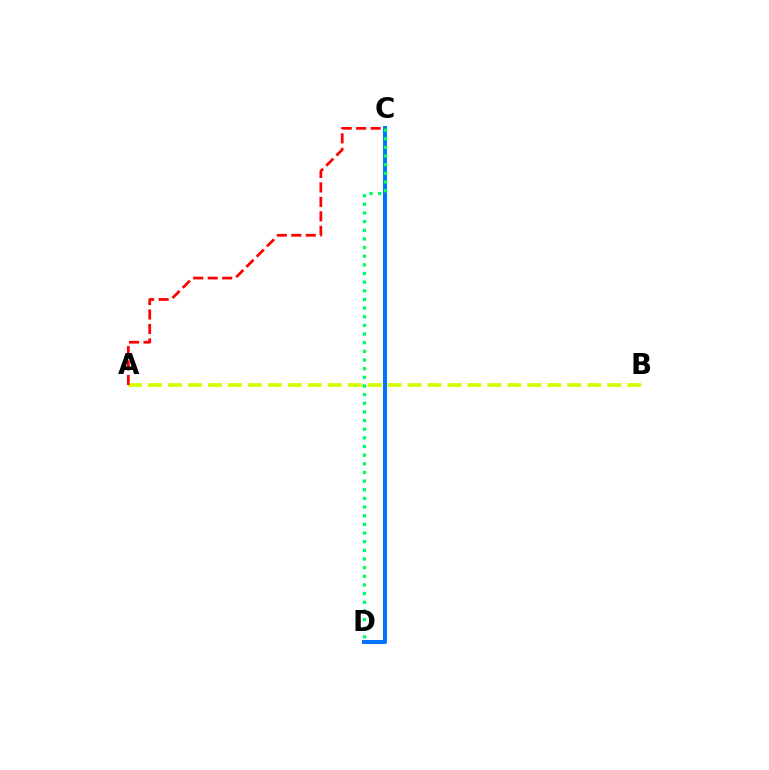{('C', 'D'): [{'color': '#b900ff', 'line_style': 'dotted', 'thickness': 2.55}, {'color': '#0074ff', 'line_style': 'solid', 'thickness': 2.85}, {'color': '#00ff5c', 'line_style': 'dotted', 'thickness': 2.35}], ('A', 'B'): [{'color': '#d1ff00', 'line_style': 'dashed', 'thickness': 2.71}], ('A', 'C'): [{'color': '#ff0000', 'line_style': 'dashed', 'thickness': 1.97}]}